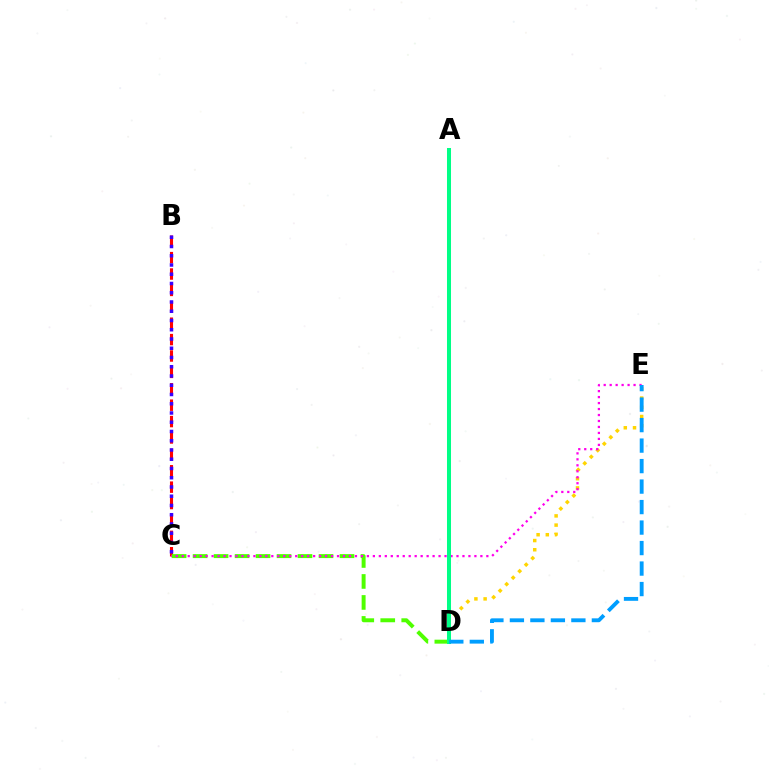{('D', 'E'): [{'color': '#ffd500', 'line_style': 'dotted', 'thickness': 2.5}, {'color': '#009eff', 'line_style': 'dashed', 'thickness': 2.78}], ('B', 'C'): [{'color': '#ff0000', 'line_style': 'dashed', 'thickness': 2.23}, {'color': '#3700ff', 'line_style': 'dotted', 'thickness': 2.51}], ('C', 'D'): [{'color': '#4fff00', 'line_style': 'dashed', 'thickness': 2.85}], ('C', 'E'): [{'color': '#ff00ed', 'line_style': 'dotted', 'thickness': 1.62}], ('A', 'D'): [{'color': '#00ff86', 'line_style': 'solid', 'thickness': 2.89}]}